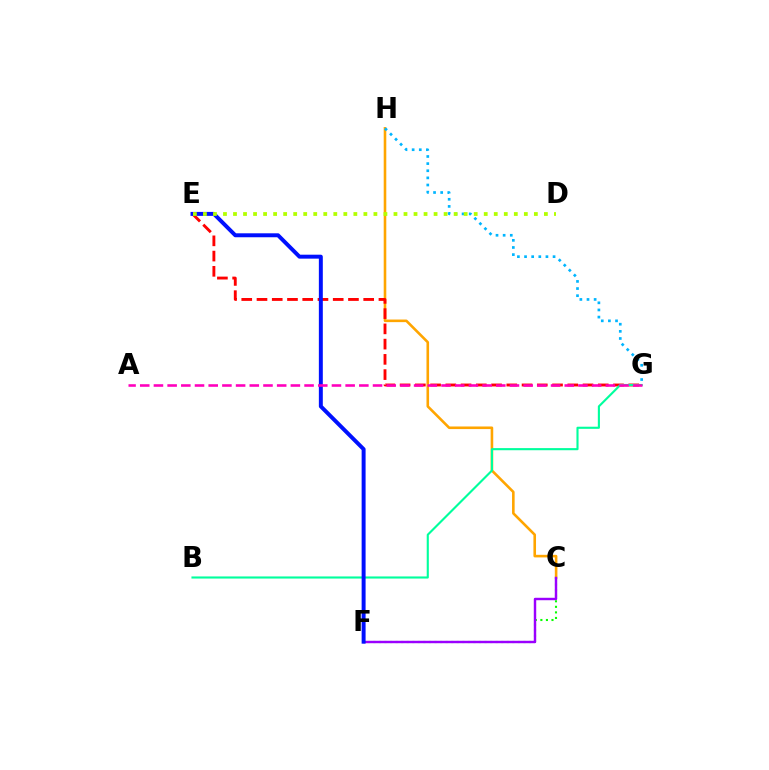{('C', 'H'): [{'color': '#ffa500', 'line_style': 'solid', 'thickness': 1.87}], ('E', 'G'): [{'color': '#ff0000', 'line_style': 'dashed', 'thickness': 2.07}], ('B', 'G'): [{'color': '#00ff9d', 'line_style': 'solid', 'thickness': 1.53}], ('G', 'H'): [{'color': '#00b5ff', 'line_style': 'dotted', 'thickness': 1.94}], ('C', 'F'): [{'color': '#08ff00', 'line_style': 'dotted', 'thickness': 1.51}, {'color': '#9b00ff', 'line_style': 'solid', 'thickness': 1.76}], ('E', 'F'): [{'color': '#0010ff', 'line_style': 'solid', 'thickness': 2.85}], ('D', 'E'): [{'color': '#b3ff00', 'line_style': 'dotted', 'thickness': 2.72}], ('A', 'G'): [{'color': '#ff00bd', 'line_style': 'dashed', 'thickness': 1.86}]}